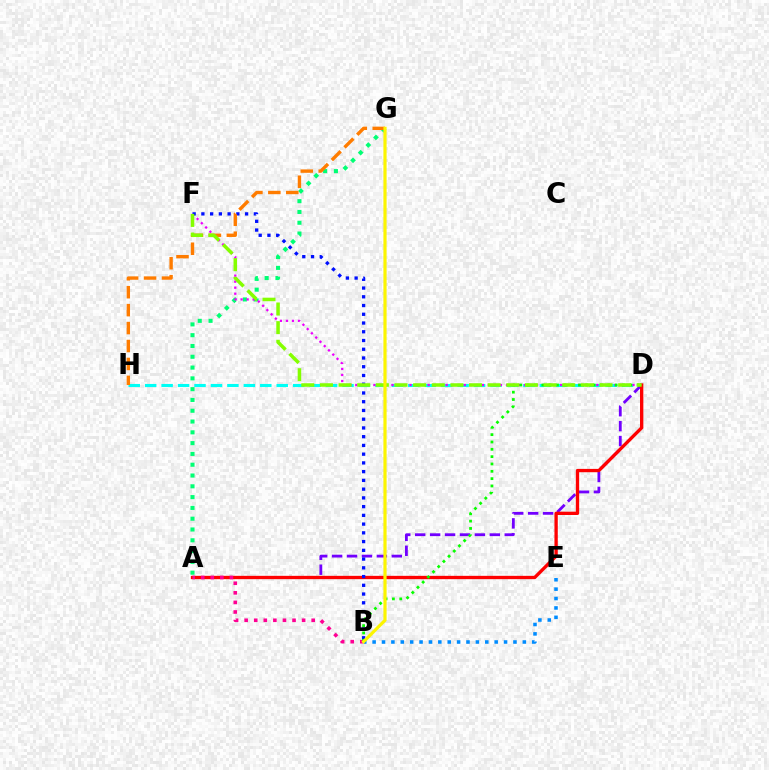{('A', 'G'): [{'color': '#00ff74', 'line_style': 'dotted', 'thickness': 2.93}], ('D', 'H'): [{'color': '#00fff6', 'line_style': 'dashed', 'thickness': 2.23}], ('D', 'F'): [{'color': '#ee00ff', 'line_style': 'dotted', 'thickness': 1.64}, {'color': '#84ff00', 'line_style': 'dashed', 'thickness': 2.53}], ('A', 'D'): [{'color': '#7200ff', 'line_style': 'dashed', 'thickness': 2.03}, {'color': '#ff0000', 'line_style': 'solid', 'thickness': 2.39}], ('B', 'E'): [{'color': '#008cff', 'line_style': 'dotted', 'thickness': 2.55}], ('A', 'B'): [{'color': '#ff0094', 'line_style': 'dotted', 'thickness': 2.6}], ('B', 'F'): [{'color': '#0010ff', 'line_style': 'dotted', 'thickness': 2.38}], ('G', 'H'): [{'color': '#ff7c00', 'line_style': 'dashed', 'thickness': 2.44}], ('B', 'D'): [{'color': '#08ff00', 'line_style': 'dotted', 'thickness': 1.99}], ('B', 'G'): [{'color': '#fcf500', 'line_style': 'solid', 'thickness': 2.3}]}